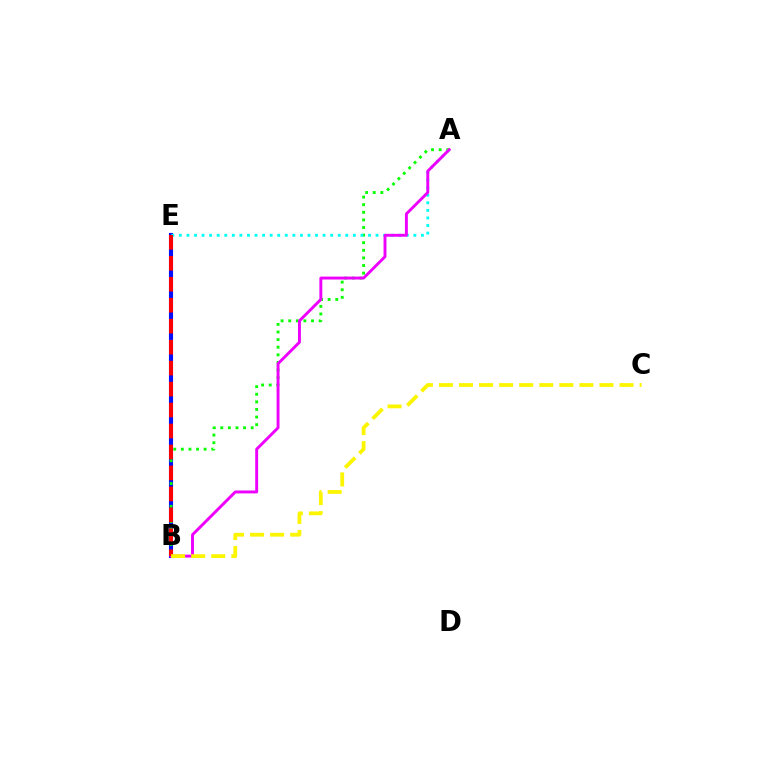{('B', 'E'): [{'color': '#0010ff', 'line_style': 'solid', 'thickness': 2.96}, {'color': '#ff0000', 'line_style': 'dashed', 'thickness': 2.85}], ('A', 'B'): [{'color': '#08ff00', 'line_style': 'dotted', 'thickness': 2.07}, {'color': '#ee00ff', 'line_style': 'solid', 'thickness': 2.1}], ('A', 'E'): [{'color': '#00fff6', 'line_style': 'dotted', 'thickness': 2.06}], ('B', 'C'): [{'color': '#fcf500', 'line_style': 'dashed', 'thickness': 2.73}]}